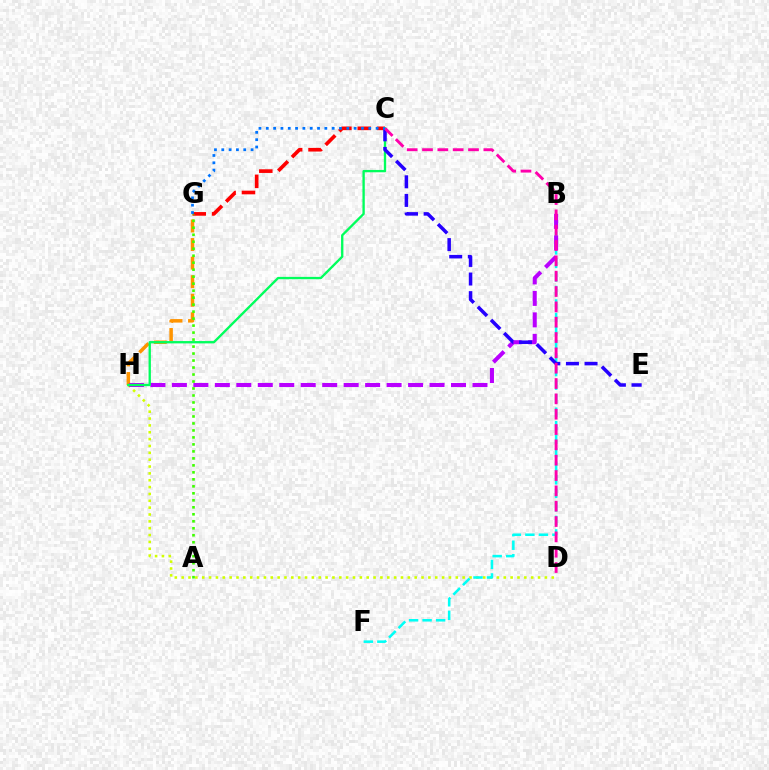{('D', 'H'): [{'color': '#d1ff00', 'line_style': 'dotted', 'thickness': 1.86}], ('C', 'G'): [{'color': '#ff0000', 'line_style': 'dashed', 'thickness': 2.63}, {'color': '#0074ff', 'line_style': 'dotted', 'thickness': 1.99}], ('B', 'F'): [{'color': '#00fff6', 'line_style': 'dashed', 'thickness': 1.84}], ('G', 'H'): [{'color': '#ff9400', 'line_style': 'dashed', 'thickness': 2.52}], ('B', 'H'): [{'color': '#b900ff', 'line_style': 'dashed', 'thickness': 2.92}], ('C', 'H'): [{'color': '#00ff5c', 'line_style': 'solid', 'thickness': 1.68}], ('C', 'E'): [{'color': '#2500ff', 'line_style': 'dashed', 'thickness': 2.53}], ('C', 'D'): [{'color': '#ff00ac', 'line_style': 'dashed', 'thickness': 2.08}], ('A', 'G'): [{'color': '#3dff00', 'line_style': 'dotted', 'thickness': 1.9}]}